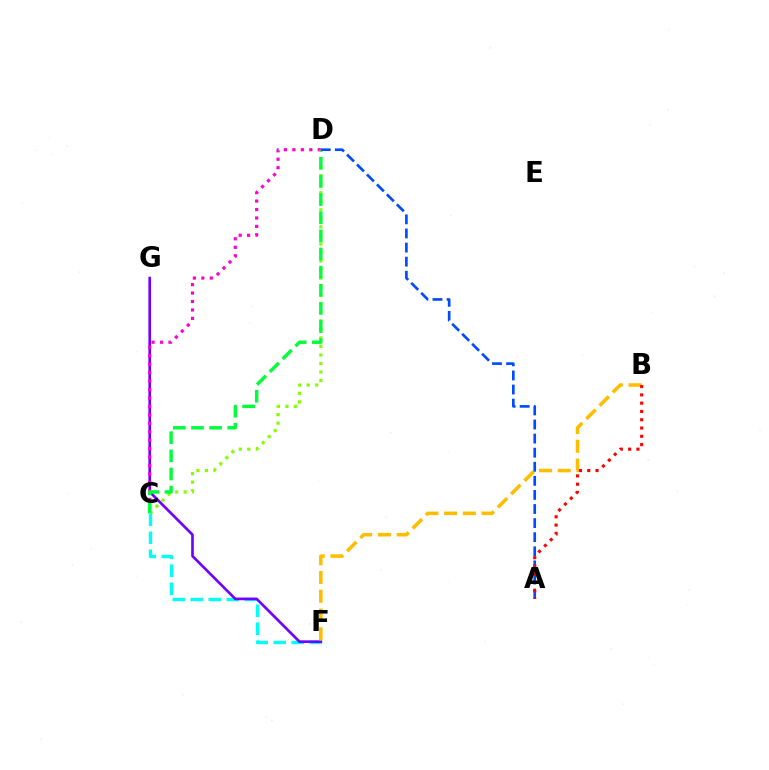{('C', 'D'): [{'color': '#84ff00', 'line_style': 'dotted', 'thickness': 2.32}, {'color': '#ff00cf', 'line_style': 'dotted', 'thickness': 2.3}, {'color': '#00ff39', 'line_style': 'dashed', 'thickness': 2.46}], ('C', 'F'): [{'color': '#00fff6', 'line_style': 'dashed', 'thickness': 2.44}], ('F', 'G'): [{'color': '#7200ff', 'line_style': 'solid', 'thickness': 1.91}], ('B', 'F'): [{'color': '#ffbd00', 'line_style': 'dashed', 'thickness': 2.55}], ('A', 'D'): [{'color': '#004bff', 'line_style': 'dashed', 'thickness': 1.91}], ('A', 'B'): [{'color': '#ff0000', 'line_style': 'dotted', 'thickness': 2.25}]}